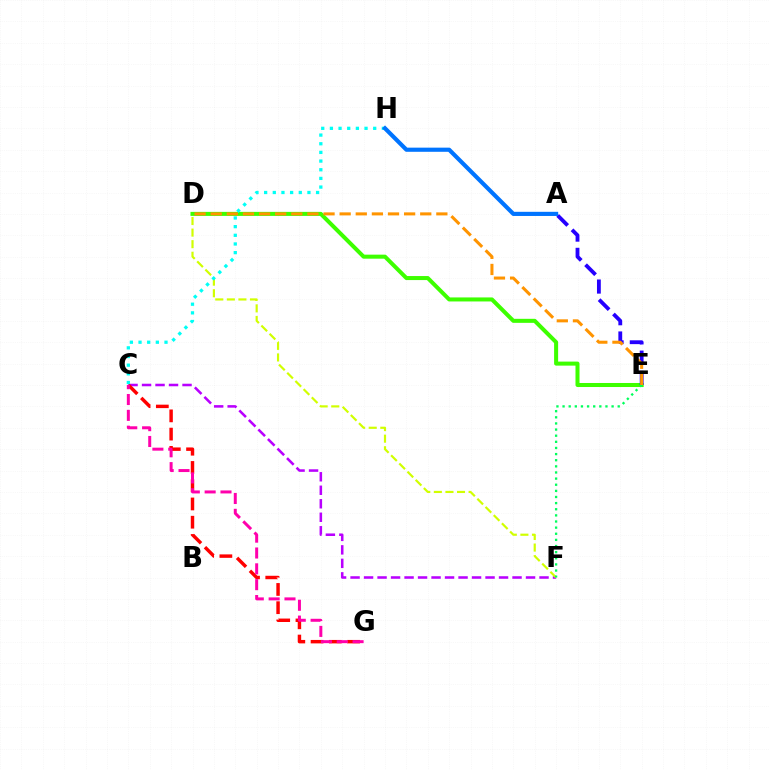{('C', 'F'): [{'color': '#b900ff', 'line_style': 'dashed', 'thickness': 1.83}], ('C', 'G'): [{'color': '#ff0000', 'line_style': 'dashed', 'thickness': 2.48}, {'color': '#ff00ac', 'line_style': 'dashed', 'thickness': 2.15}], ('D', 'E'): [{'color': '#3dff00', 'line_style': 'solid', 'thickness': 2.9}, {'color': '#ff9400', 'line_style': 'dashed', 'thickness': 2.19}], ('A', 'E'): [{'color': '#2500ff', 'line_style': 'dashed', 'thickness': 2.75}], ('D', 'F'): [{'color': '#d1ff00', 'line_style': 'dashed', 'thickness': 1.57}], ('E', 'F'): [{'color': '#00ff5c', 'line_style': 'dotted', 'thickness': 1.67}], ('C', 'H'): [{'color': '#00fff6', 'line_style': 'dotted', 'thickness': 2.35}], ('A', 'H'): [{'color': '#0074ff', 'line_style': 'solid', 'thickness': 2.99}]}